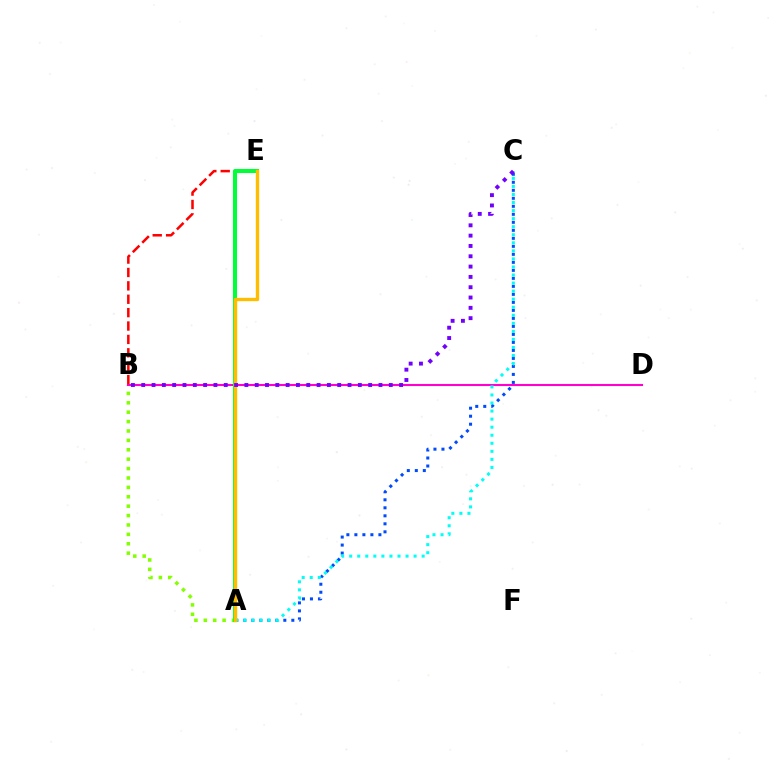{('A', 'C'): [{'color': '#004bff', 'line_style': 'dotted', 'thickness': 2.17}, {'color': '#00fff6', 'line_style': 'dotted', 'thickness': 2.19}], ('A', 'B'): [{'color': '#84ff00', 'line_style': 'dotted', 'thickness': 2.55}], ('B', 'D'): [{'color': '#ff00cf', 'line_style': 'solid', 'thickness': 1.5}], ('B', 'E'): [{'color': '#ff0000', 'line_style': 'dashed', 'thickness': 1.82}], ('A', 'E'): [{'color': '#00ff39', 'line_style': 'solid', 'thickness': 2.93}, {'color': '#ffbd00', 'line_style': 'solid', 'thickness': 2.42}], ('B', 'C'): [{'color': '#7200ff', 'line_style': 'dotted', 'thickness': 2.8}]}